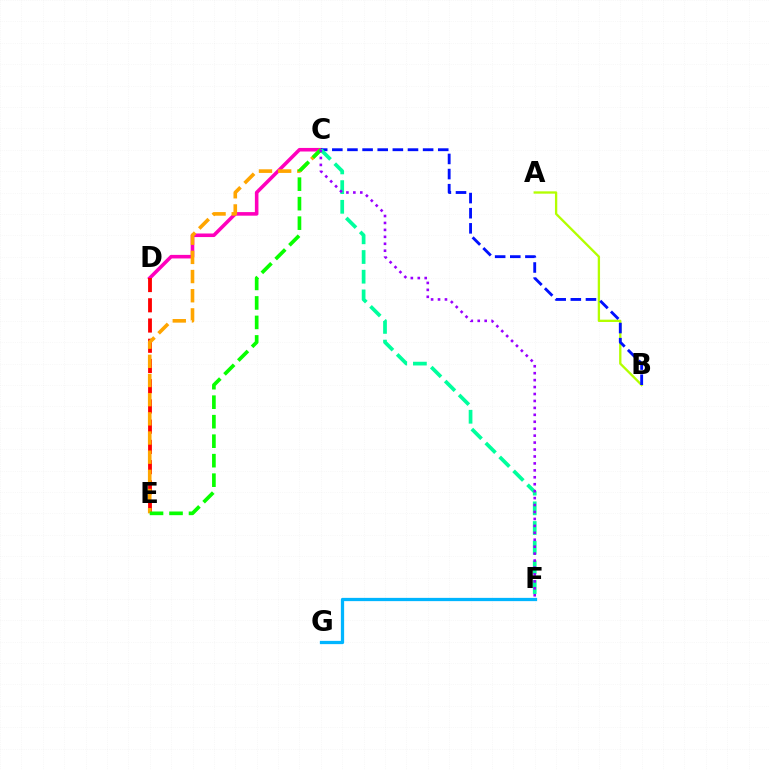{('A', 'B'): [{'color': '#b3ff00', 'line_style': 'solid', 'thickness': 1.67}], ('C', 'D'): [{'color': '#ff00bd', 'line_style': 'solid', 'thickness': 2.57}], ('B', 'C'): [{'color': '#0010ff', 'line_style': 'dashed', 'thickness': 2.06}], ('D', 'E'): [{'color': '#ff0000', 'line_style': 'dashed', 'thickness': 2.75}], ('C', 'E'): [{'color': '#ffa500', 'line_style': 'dashed', 'thickness': 2.6}, {'color': '#08ff00', 'line_style': 'dashed', 'thickness': 2.65}], ('C', 'F'): [{'color': '#00ff9d', 'line_style': 'dashed', 'thickness': 2.67}, {'color': '#9b00ff', 'line_style': 'dotted', 'thickness': 1.89}], ('F', 'G'): [{'color': '#00b5ff', 'line_style': 'solid', 'thickness': 2.35}]}